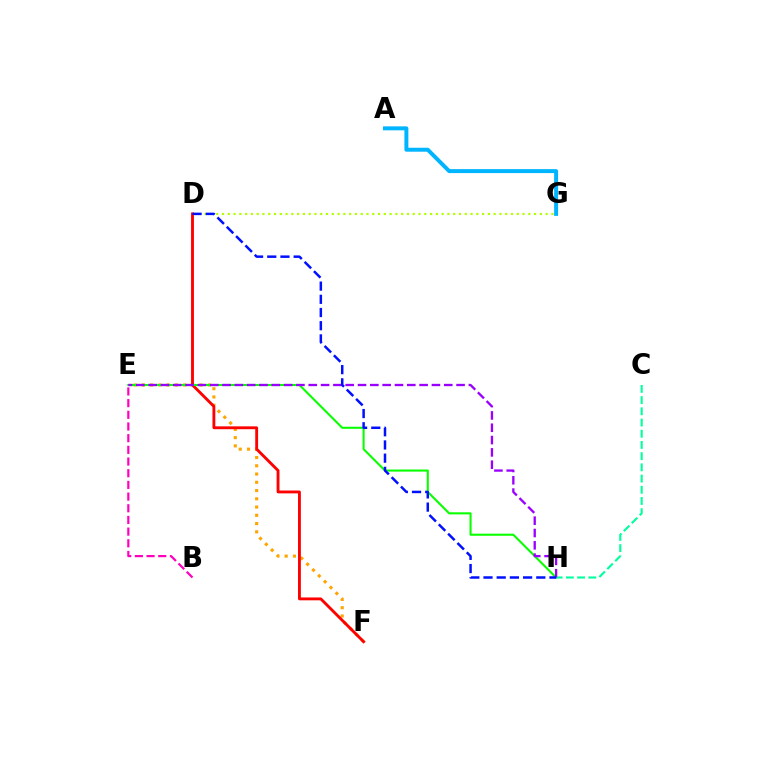{('E', 'F'): [{'color': '#ffa500', 'line_style': 'dotted', 'thickness': 2.24}], ('D', 'F'): [{'color': '#ff0000', 'line_style': 'solid', 'thickness': 2.06}], ('E', 'H'): [{'color': '#08ff00', 'line_style': 'solid', 'thickness': 1.5}, {'color': '#9b00ff', 'line_style': 'dashed', 'thickness': 1.67}], ('C', 'H'): [{'color': '#00ff9d', 'line_style': 'dashed', 'thickness': 1.52}], ('D', 'G'): [{'color': '#b3ff00', 'line_style': 'dotted', 'thickness': 1.57}], ('A', 'G'): [{'color': '#00b5ff', 'line_style': 'solid', 'thickness': 2.85}], ('B', 'E'): [{'color': '#ff00bd', 'line_style': 'dashed', 'thickness': 1.59}], ('D', 'H'): [{'color': '#0010ff', 'line_style': 'dashed', 'thickness': 1.79}]}